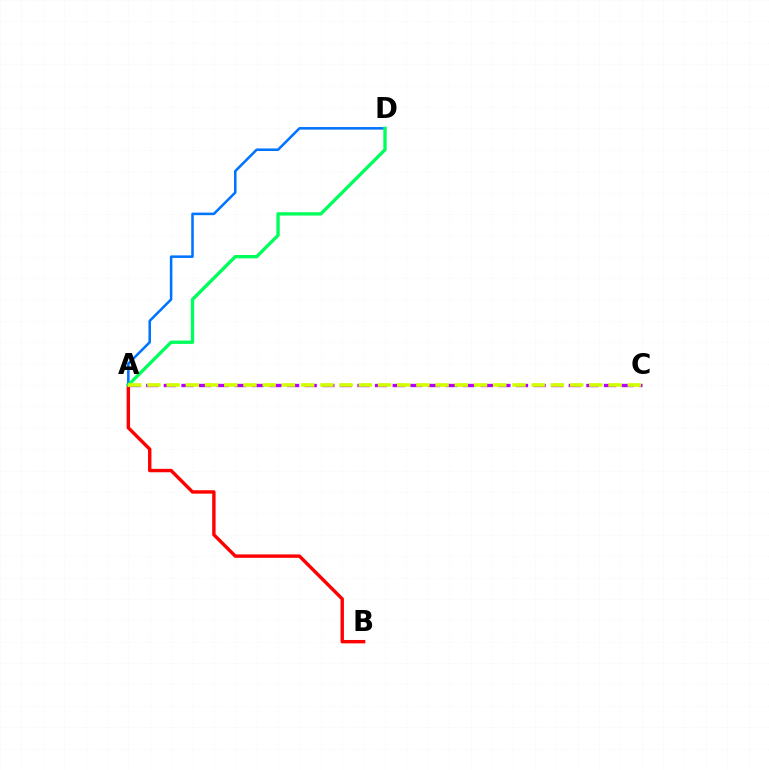{('A', 'C'): [{'color': '#b900ff', 'line_style': 'dashed', 'thickness': 2.39}, {'color': '#d1ff00', 'line_style': 'dashed', 'thickness': 2.61}], ('A', 'B'): [{'color': '#ff0000', 'line_style': 'solid', 'thickness': 2.45}], ('A', 'D'): [{'color': '#0074ff', 'line_style': 'solid', 'thickness': 1.84}, {'color': '#00ff5c', 'line_style': 'solid', 'thickness': 2.41}]}